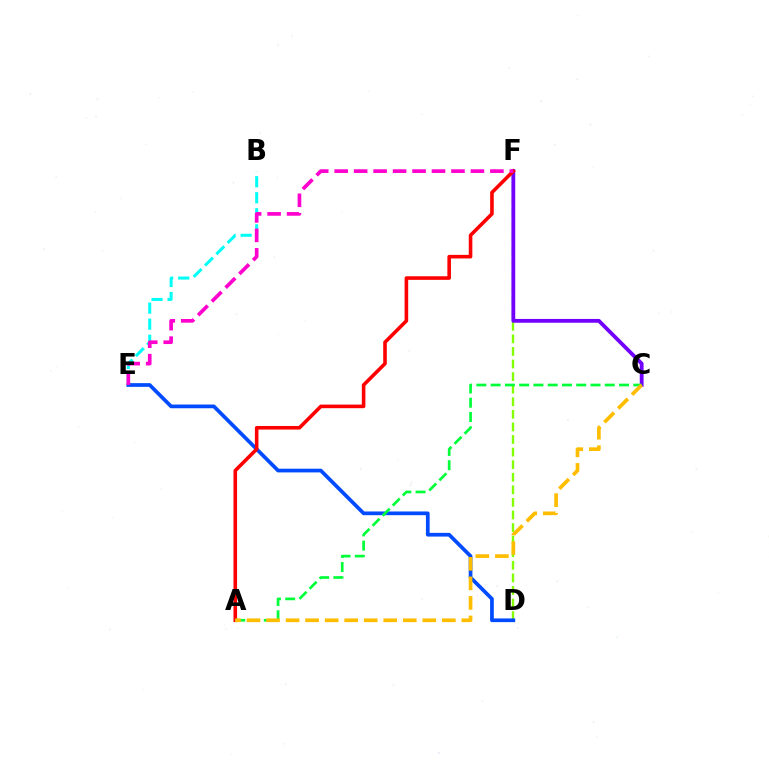{('D', 'F'): [{'color': '#84ff00', 'line_style': 'dashed', 'thickness': 1.71}], ('C', 'F'): [{'color': '#7200ff', 'line_style': 'solid', 'thickness': 2.75}], ('D', 'E'): [{'color': '#004bff', 'line_style': 'solid', 'thickness': 2.67}], ('B', 'E'): [{'color': '#00fff6', 'line_style': 'dashed', 'thickness': 2.18}], ('A', 'F'): [{'color': '#ff0000', 'line_style': 'solid', 'thickness': 2.58}], ('A', 'C'): [{'color': '#00ff39', 'line_style': 'dashed', 'thickness': 1.94}, {'color': '#ffbd00', 'line_style': 'dashed', 'thickness': 2.65}], ('E', 'F'): [{'color': '#ff00cf', 'line_style': 'dashed', 'thickness': 2.64}]}